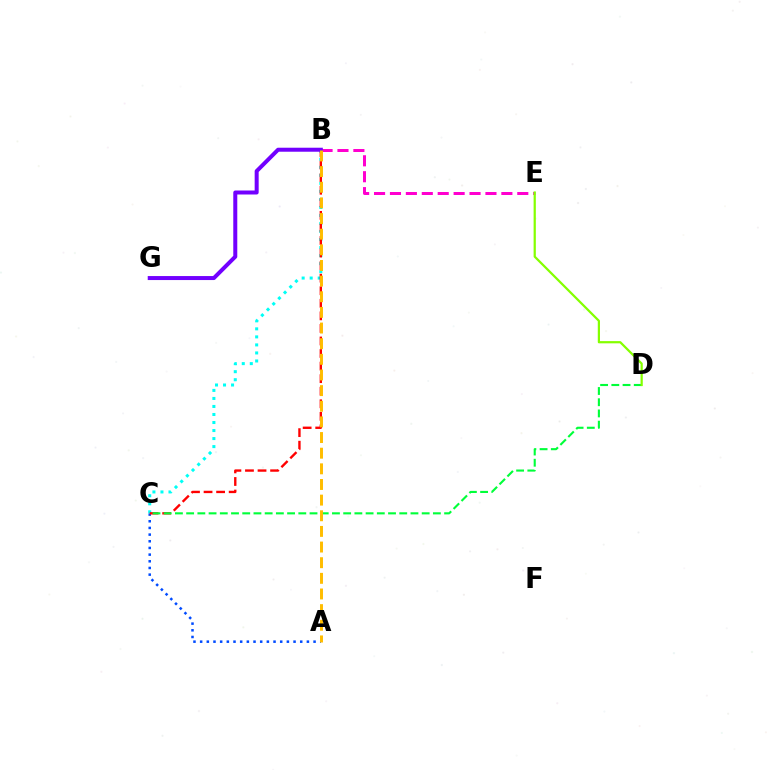{('A', 'C'): [{'color': '#004bff', 'line_style': 'dotted', 'thickness': 1.81}], ('B', 'E'): [{'color': '#ff00cf', 'line_style': 'dashed', 'thickness': 2.16}], ('B', 'C'): [{'color': '#00fff6', 'line_style': 'dotted', 'thickness': 2.18}, {'color': '#ff0000', 'line_style': 'dashed', 'thickness': 1.71}], ('B', 'G'): [{'color': '#7200ff', 'line_style': 'solid', 'thickness': 2.88}], ('C', 'D'): [{'color': '#00ff39', 'line_style': 'dashed', 'thickness': 1.52}], ('D', 'E'): [{'color': '#84ff00', 'line_style': 'solid', 'thickness': 1.6}], ('A', 'B'): [{'color': '#ffbd00', 'line_style': 'dashed', 'thickness': 2.13}]}